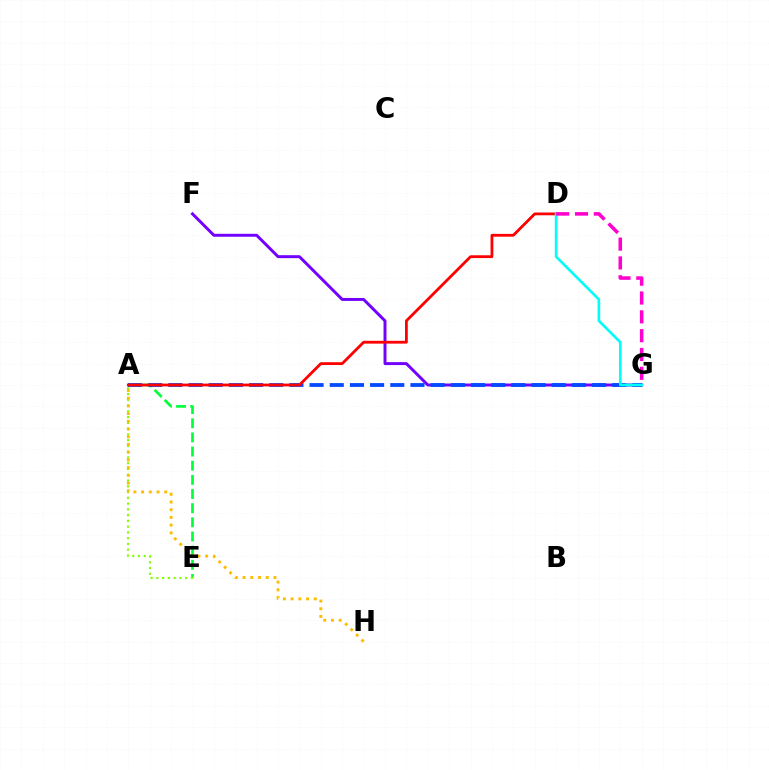{('F', 'G'): [{'color': '#7200ff', 'line_style': 'solid', 'thickness': 2.13}], ('A', 'E'): [{'color': '#00ff39', 'line_style': 'dashed', 'thickness': 1.92}, {'color': '#84ff00', 'line_style': 'dotted', 'thickness': 1.57}], ('A', 'G'): [{'color': '#004bff', 'line_style': 'dashed', 'thickness': 2.74}], ('A', 'D'): [{'color': '#ff0000', 'line_style': 'solid', 'thickness': 2.01}], ('D', 'G'): [{'color': '#00fff6', 'line_style': 'solid', 'thickness': 1.91}, {'color': '#ff00cf', 'line_style': 'dashed', 'thickness': 2.56}], ('A', 'H'): [{'color': '#ffbd00', 'line_style': 'dotted', 'thickness': 2.1}]}